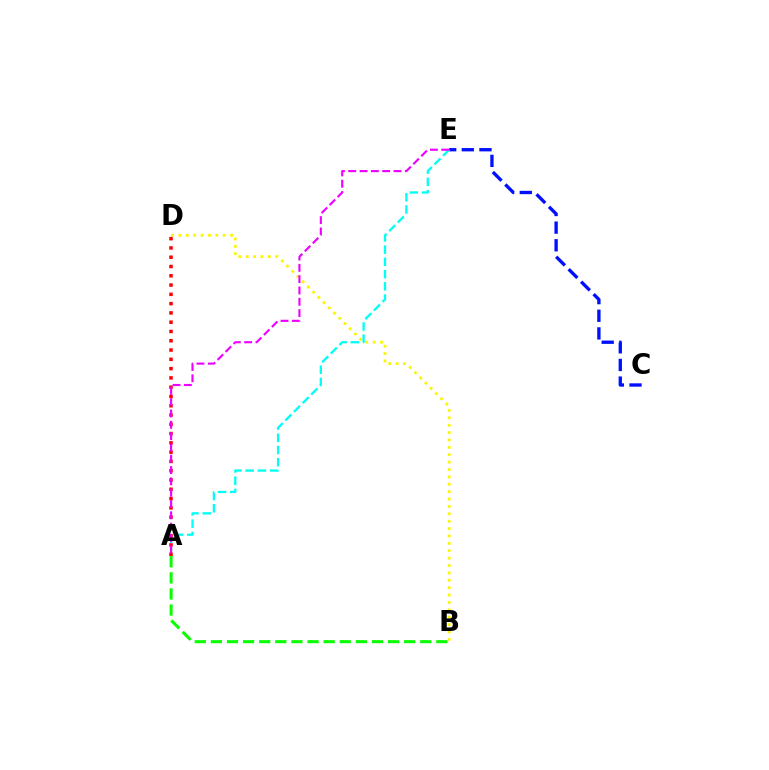{('B', 'D'): [{'color': '#fcf500', 'line_style': 'dotted', 'thickness': 2.01}], ('A', 'B'): [{'color': '#08ff00', 'line_style': 'dashed', 'thickness': 2.19}], ('C', 'E'): [{'color': '#0010ff', 'line_style': 'dashed', 'thickness': 2.4}], ('A', 'E'): [{'color': '#00fff6', 'line_style': 'dashed', 'thickness': 1.66}, {'color': '#ee00ff', 'line_style': 'dashed', 'thickness': 1.54}], ('A', 'D'): [{'color': '#ff0000', 'line_style': 'dotted', 'thickness': 2.52}]}